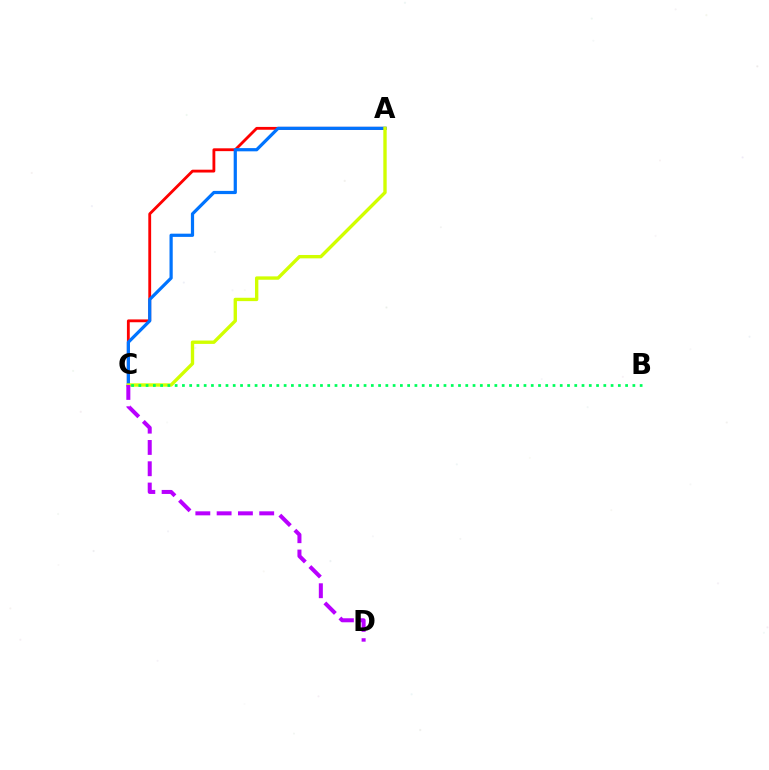{('A', 'C'): [{'color': '#ff0000', 'line_style': 'solid', 'thickness': 2.04}, {'color': '#0074ff', 'line_style': 'solid', 'thickness': 2.31}, {'color': '#d1ff00', 'line_style': 'solid', 'thickness': 2.43}], ('B', 'C'): [{'color': '#00ff5c', 'line_style': 'dotted', 'thickness': 1.97}], ('C', 'D'): [{'color': '#b900ff', 'line_style': 'dashed', 'thickness': 2.89}]}